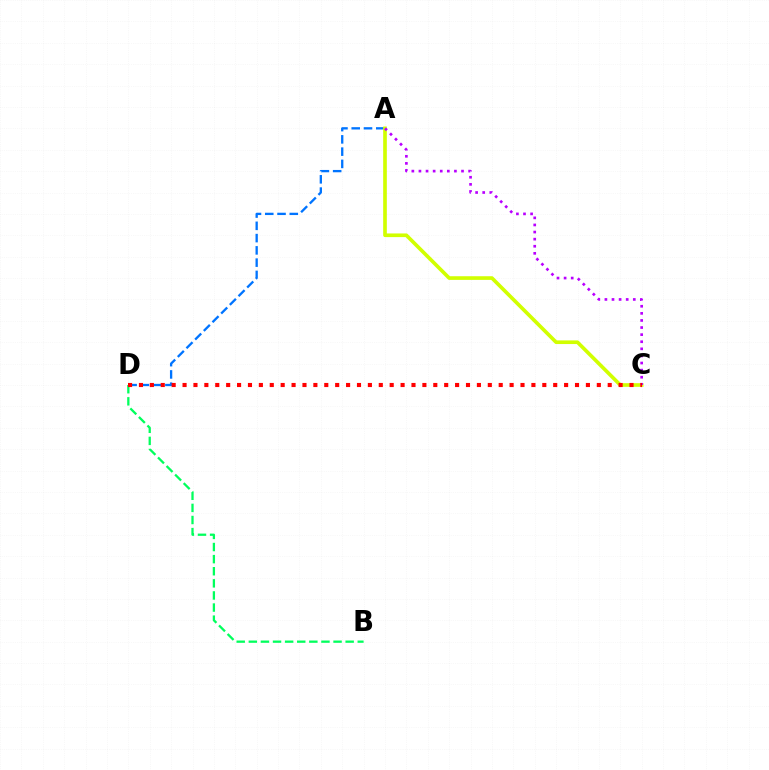{('A', 'D'): [{'color': '#0074ff', 'line_style': 'dashed', 'thickness': 1.67}], ('A', 'C'): [{'color': '#d1ff00', 'line_style': 'solid', 'thickness': 2.63}, {'color': '#b900ff', 'line_style': 'dotted', 'thickness': 1.93}], ('B', 'D'): [{'color': '#00ff5c', 'line_style': 'dashed', 'thickness': 1.64}], ('C', 'D'): [{'color': '#ff0000', 'line_style': 'dotted', 'thickness': 2.96}]}